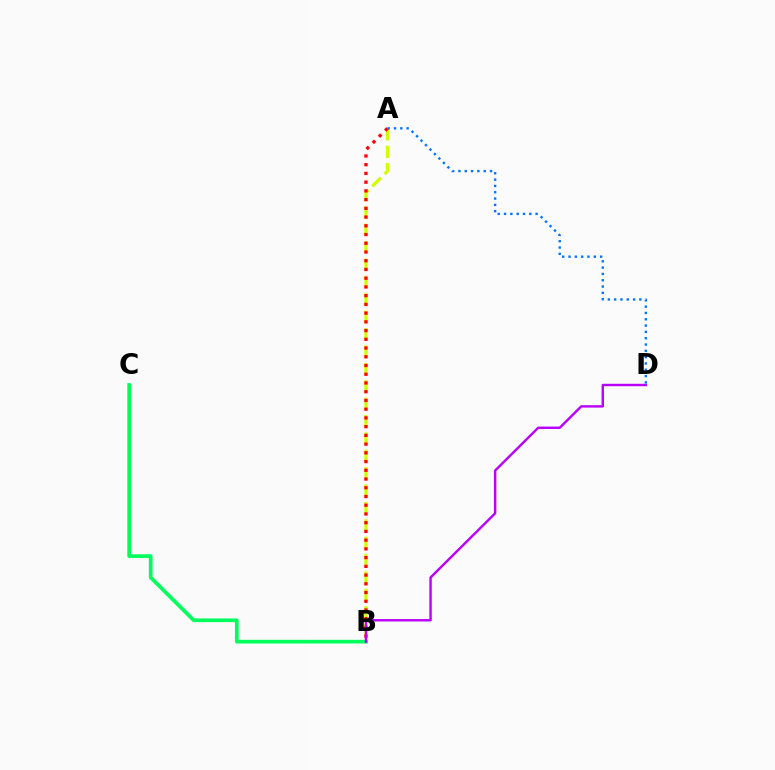{('A', 'B'): [{'color': '#d1ff00', 'line_style': 'dashed', 'thickness': 2.36}, {'color': '#ff0000', 'line_style': 'dotted', 'thickness': 2.37}], ('B', 'C'): [{'color': '#00ff5c', 'line_style': 'solid', 'thickness': 2.67}], ('B', 'D'): [{'color': '#b900ff', 'line_style': 'solid', 'thickness': 1.74}], ('A', 'D'): [{'color': '#0074ff', 'line_style': 'dotted', 'thickness': 1.72}]}